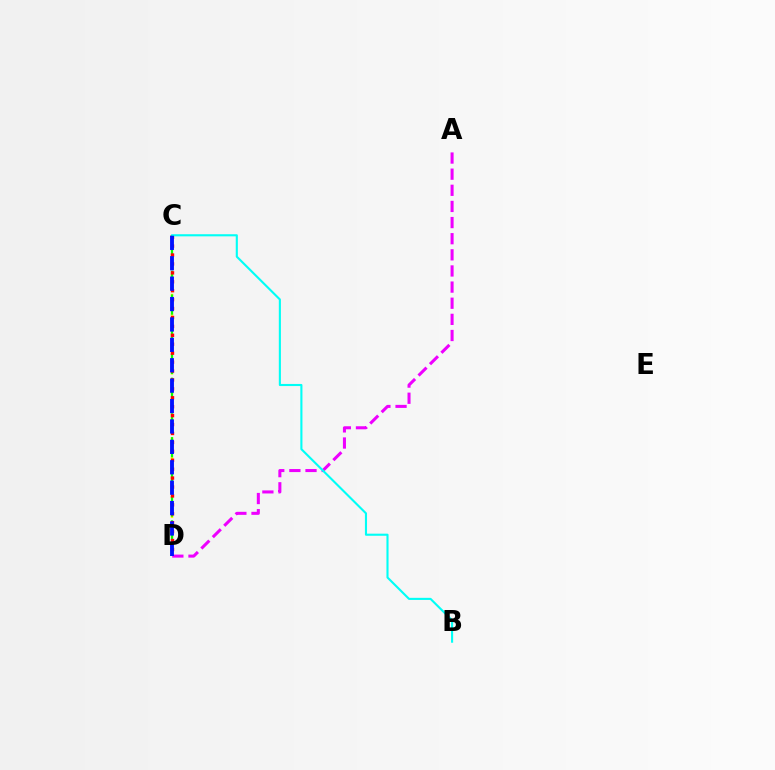{('C', 'D'): [{'color': '#fcf500', 'line_style': 'dotted', 'thickness': 1.77}, {'color': '#08ff00', 'line_style': 'dashed', 'thickness': 1.61}, {'color': '#ff0000', 'line_style': 'dotted', 'thickness': 2.42}, {'color': '#0010ff', 'line_style': 'dashed', 'thickness': 2.77}], ('A', 'D'): [{'color': '#ee00ff', 'line_style': 'dashed', 'thickness': 2.19}], ('B', 'C'): [{'color': '#00fff6', 'line_style': 'solid', 'thickness': 1.52}]}